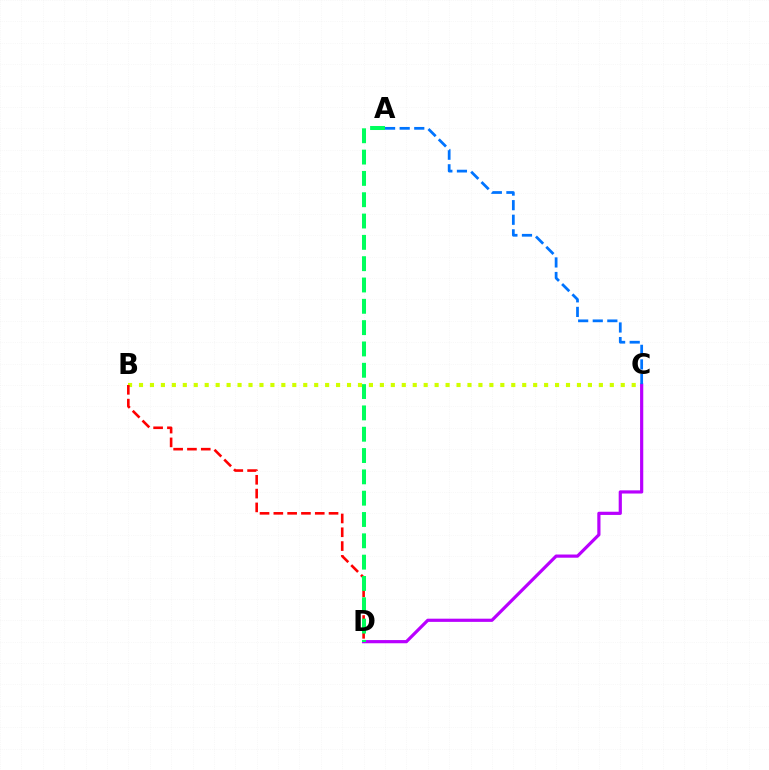{('C', 'D'): [{'color': '#b900ff', 'line_style': 'solid', 'thickness': 2.3}], ('B', 'C'): [{'color': '#d1ff00', 'line_style': 'dotted', 'thickness': 2.97}], ('A', 'C'): [{'color': '#0074ff', 'line_style': 'dashed', 'thickness': 1.98}], ('B', 'D'): [{'color': '#ff0000', 'line_style': 'dashed', 'thickness': 1.88}], ('A', 'D'): [{'color': '#00ff5c', 'line_style': 'dashed', 'thickness': 2.9}]}